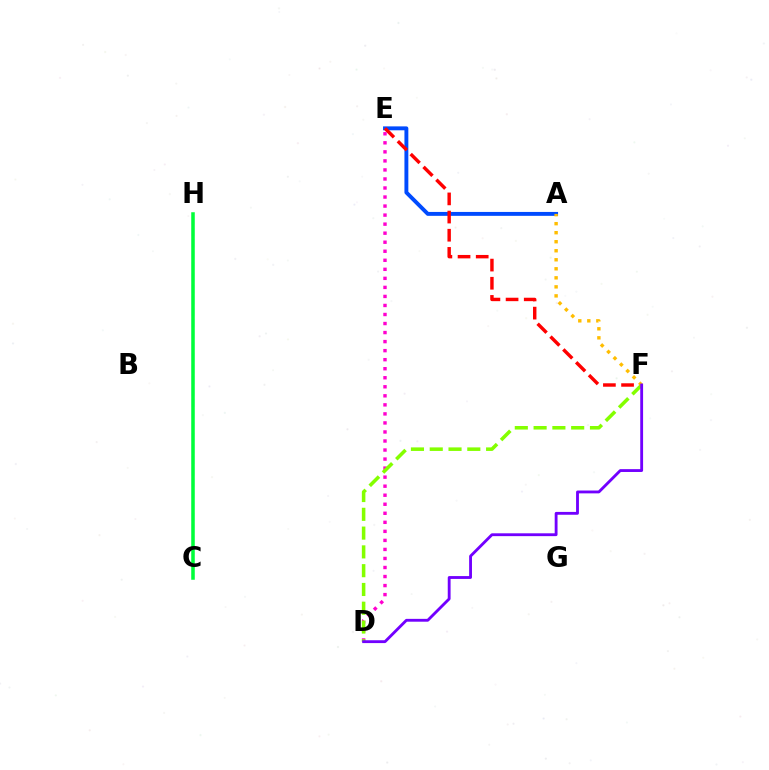{('C', 'H'): [{'color': '#00fff6', 'line_style': 'dashed', 'thickness': 1.55}, {'color': '#00ff39', 'line_style': 'solid', 'thickness': 2.54}], ('A', 'E'): [{'color': '#004bff', 'line_style': 'solid', 'thickness': 2.81}], ('E', 'F'): [{'color': '#ff0000', 'line_style': 'dashed', 'thickness': 2.47}], ('D', 'E'): [{'color': '#ff00cf', 'line_style': 'dotted', 'thickness': 2.45}], ('D', 'F'): [{'color': '#84ff00', 'line_style': 'dashed', 'thickness': 2.55}, {'color': '#7200ff', 'line_style': 'solid', 'thickness': 2.04}], ('A', 'F'): [{'color': '#ffbd00', 'line_style': 'dotted', 'thickness': 2.45}]}